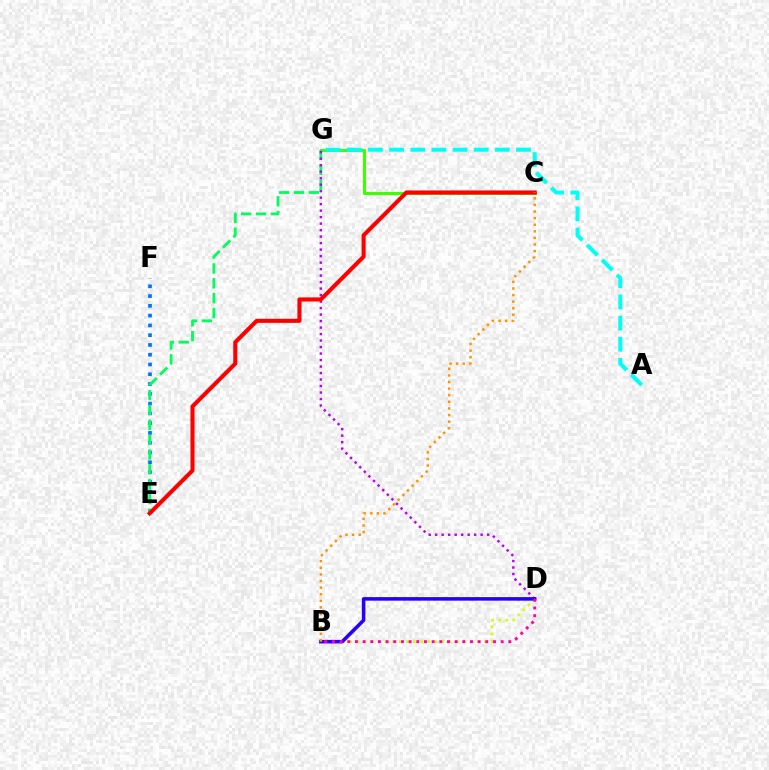{('C', 'G'): [{'color': '#3dff00', 'line_style': 'solid', 'thickness': 2.19}], ('E', 'F'): [{'color': '#0074ff', 'line_style': 'dotted', 'thickness': 2.66}], ('B', 'D'): [{'color': '#d1ff00', 'line_style': 'dotted', 'thickness': 1.93}, {'color': '#2500ff', 'line_style': 'solid', 'thickness': 2.56}, {'color': '#ff00ac', 'line_style': 'dotted', 'thickness': 2.08}], ('E', 'G'): [{'color': '#00ff5c', 'line_style': 'dashed', 'thickness': 2.02}], ('D', 'G'): [{'color': '#b900ff', 'line_style': 'dotted', 'thickness': 1.77}], ('C', 'E'): [{'color': '#ff0000', 'line_style': 'solid', 'thickness': 2.94}], ('B', 'C'): [{'color': '#ff9400', 'line_style': 'dotted', 'thickness': 1.79}], ('A', 'G'): [{'color': '#00fff6', 'line_style': 'dashed', 'thickness': 2.87}]}